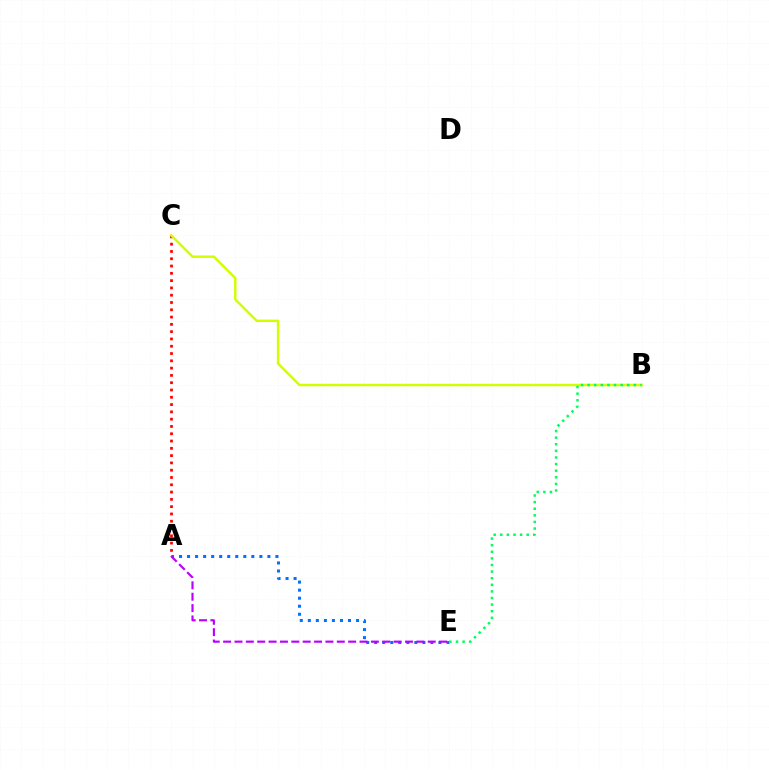{('A', 'E'): [{'color': '#0074ff', 'line_style': 'dotted', 'thickness': 2.18}, {'color': '#b900ff', 'line_style': 'dashed', 'thickness': 1.54}], ('A', 'C'): [{'color': '#ff0000', 'line_style': 'dotted', 'thickness': 1.98}], ('B', 'C'): [{'color': '#d1ff00', 'line_style': 'solid', 'thickness': 1.77}], ('B', 'E'): [{'color': '#00ff5c', 'line_style': 'dotted', 'thickness': 1.79}]}